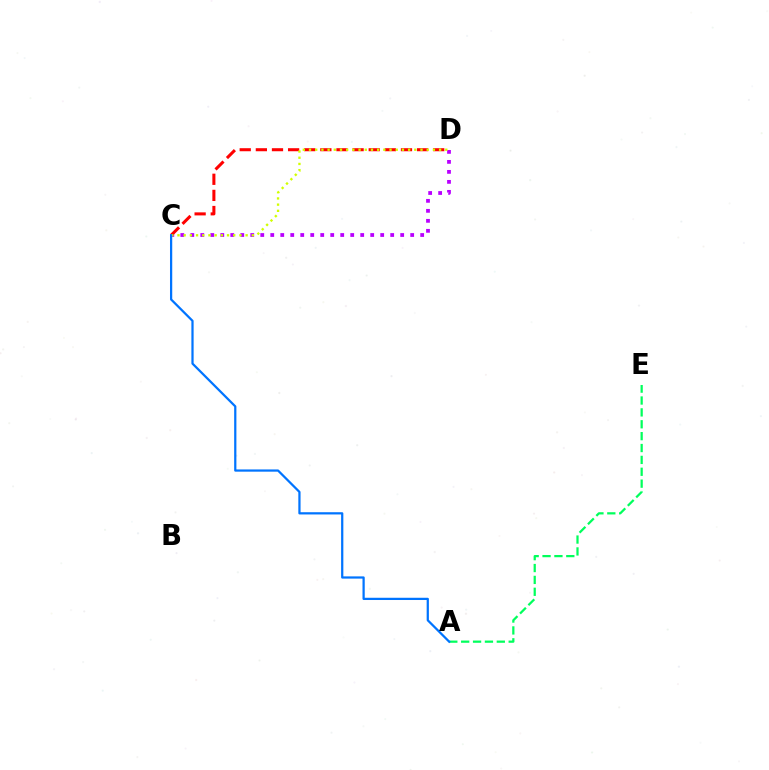{('C', 'D'): [{'color': '#b900ff', 'line_style': 'dotted', 'thickness': 2.72}, {'color': '#ff0000', 'line_style': 'dashed', 'thickness': 2.19}, {'color': '#d1ff00', 'line_style': 'dotted', 'thickness': 1.68}], ('A', 'E'): [{'color': '#00ff5c', 'line_style': 'dashed', 'thickness': 1.61}], ('A', 'C'): [{'color': '#0074ff', 'line_style': 'solid', 'thickness': 1.61}]}